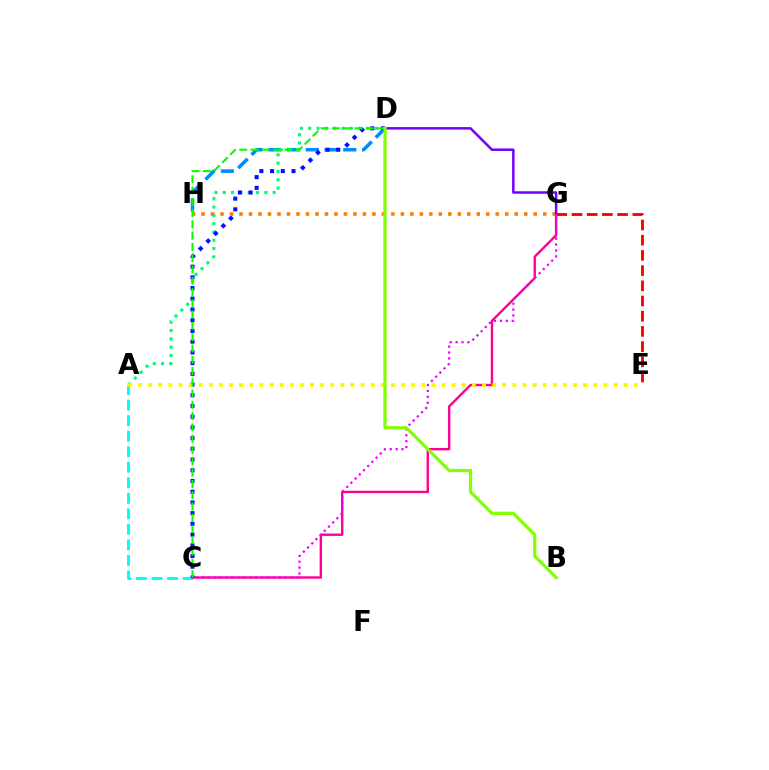{('D', 'H'): [{'color': '#008cff', 'line_style': 'dashed', 'thickness': 2.55}], ('E', 'G'): [{'color': '#ff0000', 'line_style': 'dashed', 'thickness': 2.06}], ('A', 'C'): [{'color': '#00fff6', 'line_style': 'dashed', 'thickness': 2.11}], ('C', 'G'): [{'color': '#ff0094', 'line_style': 'solid', 'thickness': 1.73}, {'color': '#ee00ff', 'line_style': 'dotted', 'thickness': 1.61}], ('A', 'D'): [{'color': '#00ff74', 'line_style': 'dotted', 'thickness': 2.26}], ('C', 'D'): [{'color': '#0010ff', 'line_style': 'dotted', 'thickness': 2.91}, {'color': '#08ff00', 'line_style': 'dashed', 'thickness': 1.53}], ('G', 'H'): [{'color': '#ff7c00', 'line_style': 'dotted', 'thickness': 2.58}], ('D', 'G'): [{'color': '#7200ff', 'line_style': 'solid', 'thickness': 1.8}], ('A', 'E'): [{'color': '#fcf500', 'line_style': 'dotted', 'thickness': 2.75}], ('B', 'D'): [{'color': '#84ff00', 'line_style': 'solid', 'thickness': 2.32}]}